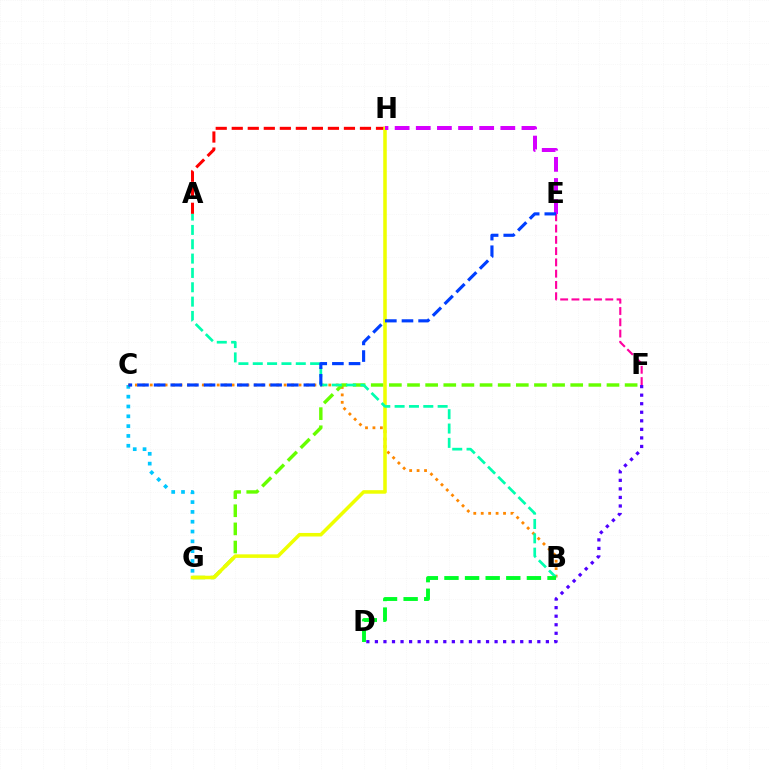{('C', 'G'): [{'color': '#00c7ff', 'line_style': 'dotted', 'thickness': 2.67}], ('B', 'C'): [{'color': '#ff8800', 'line_style': 'dotted', 'thickness': 2.02}], ('F', 'G'): [{'color': '#66ff00', 'line_style': 'dashed', 'thickness': 2.46}], ('E', 'F'): [{'color': '#ff00a0', 'line_style': 'dashed', 'thickness': 1.53}], ('A', 'H'): [{'color': '#ff0000', 'line_style': 'dashed', 'thickness': 2.18}], ('G', 'H'): [{'color': '#eeff00', 'line_style': 'solid', 'thickness': 2.55}], ('E', 'H'): [{'color': '#d600ff', 'line_style': 'dashed', 'thickness': 2.87}], ('D', 'F'): [{'color': '#4f00ff', 'line_style': 'dotted', 'thickness': 2.32}], ('A', 'B'): [{'color': '#00ffaf', 'line_style': 'dashed', 'thickness': 1.95}], ('C', 'E'): [{'color': '#003fff', 'line_style': 'dashed', 'thickness': 2.26}], ('B', 'D'): [{'color': '#00ff27', 'line_style': 'dashed', 'thickness': 2.8}]}